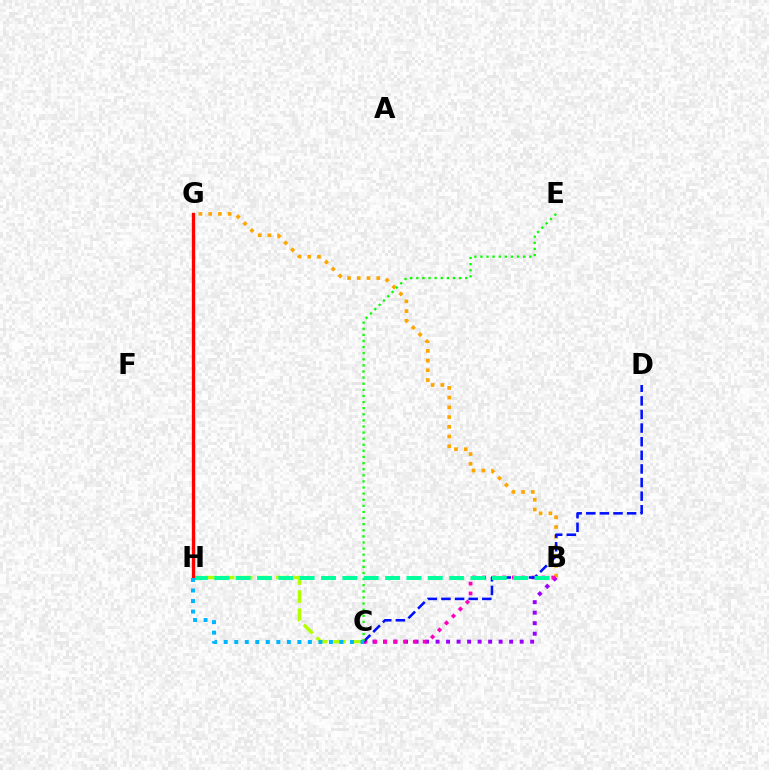{('B', 'G'): [{'color': '#ffa500', 'line_style': 'dotted', 'thickness': 2.64}], ('B', 'C'): [{'color': '#9b00ff', 'line_style': 'dotted', 'thickness': 2.86}, {'color': '#ff00bd', 'line_style': 'dotted', 'thickness': 2.68}], ('C', 'H'): [{'color': '#b3ff00', 'line_style': 'dashed', 'thickness': 2.46}, {'color': '#00b5ff', 'line_style': 'dotted', 'thickness': 2.86}], ('C', 'D'): [{'color': '#0010ff', 'line_style': 'dashed', 'thickness': 1.85}], ('C', 'E'): [{'color': '#08ff00', 'line_style': 'dotted', 'thickness': 1.66}], ('B', 'H'): [{'color': '#00ff9d', 'line_style': 'dashed', 'thickness': 2.9}], ('G', 'H'): [{'color': '#ff0000', 'line_style': 'solid', 'thickness': 2.39}]}